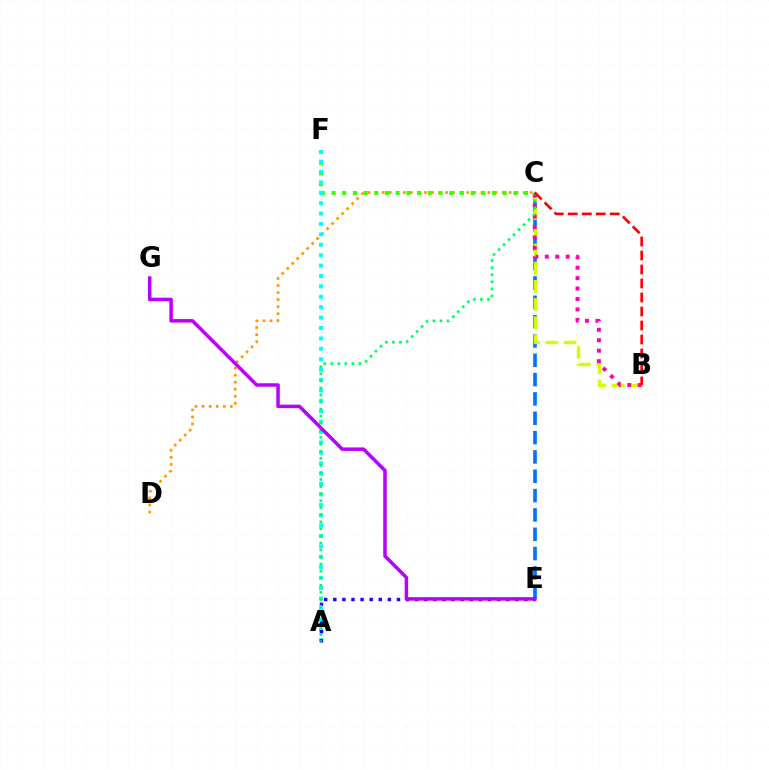{('C', 'E'): [{'color': '#0074ff', 'line_style': 'dashed', 'thickness': 2.63}], ('B', 'C'): [{'color': '#d1ff00', 'line_style': 'dashed', 'thickness': 2.47}, {'color': '#ff00ac', 'line_style': 'dotted', 'thickness': 2.84}, {'color': '#ff0000', 'line_style': 'dashed', 'thickness': 1.9}], ('C', 'D'): [{'color': '#ff9400', 'line_style': 'dotted', 'thickness': 1.92}], ('C', 'F'): [{'color': '#3dff00', 'line_style': 'dotted', 'thickness': 2.91}], ('A', 'F'): [{'color': '#00fff6', 'line_style': 'dotted', 'thickness': 2.83}], ('A', 'E'): [{'color': '#2500ff', 'line_style': 'dotted', 'thickness': 2.47}], ('A', 'C'): [{'color': '#00ff5c', 'line_style': 'dotted', 'thickness': 1.91}], ('E', 'G'): [{'color': '#b900ff', 'line_style': 'solid', 'thickness': 2.52}]}